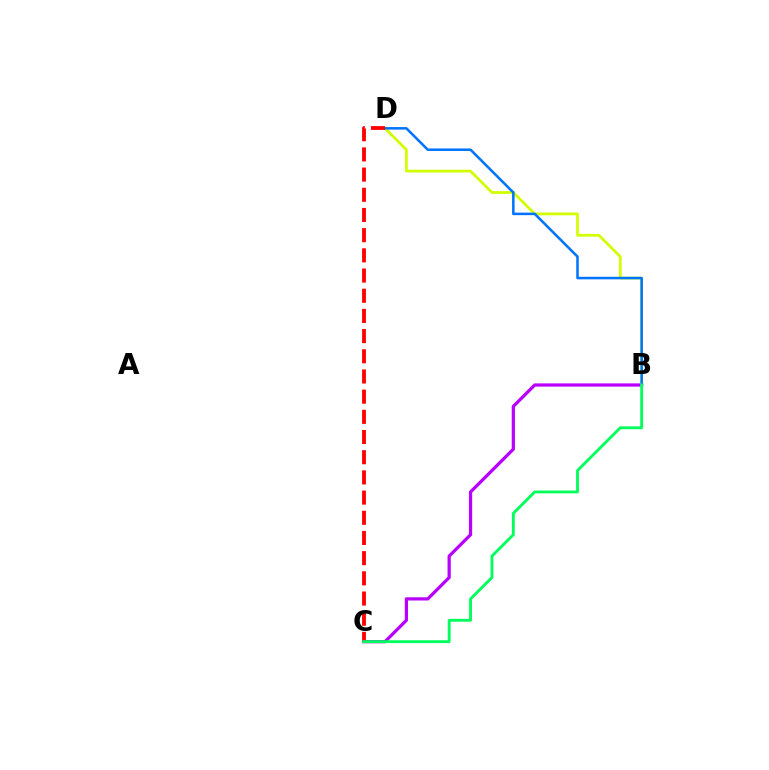{('B', 'C'): [{'color': '#b900ff', 'line_style': 'solid', 'thickness': 2.33}, {'color': '#00ff5c', 'line_style': 'solid', 'thickness': 2.06}], ('B', 'D'): [{'color': '#d1ff00', 'line_style': 'solid', 'thickness': 1.98}, {'color': '#0074ff', 'line_style': 'solid', 'thickness': 1.83}], ('C', 'D'): [{'color': '#ff0000', 'line_style': 'dashed', 'thickness': 2.74}]}